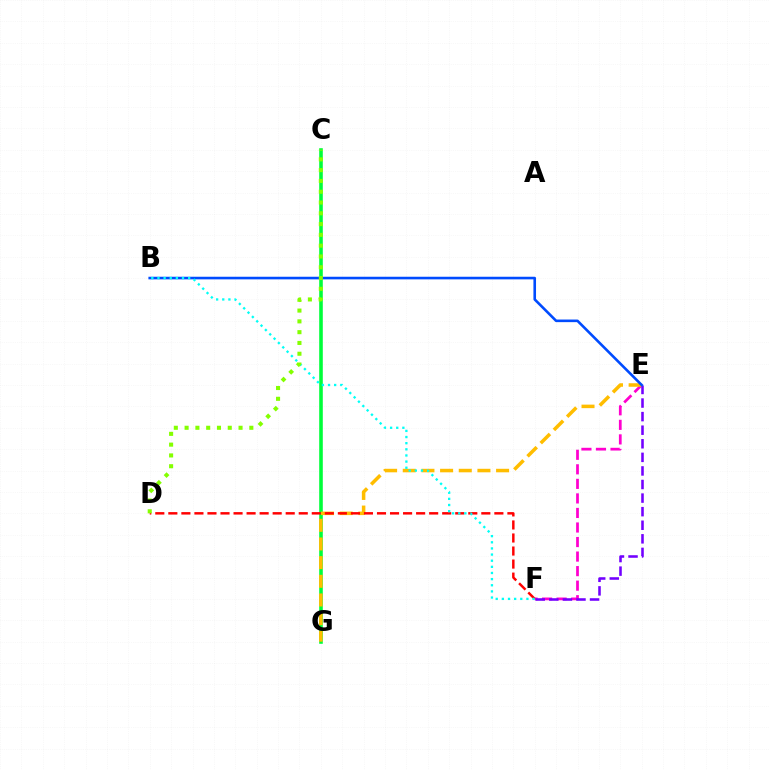{('C', 'G'): [{'color': '#00ff39', 'line_style': 'solid', 'thickness': 2.59}], ('E', 'F'): [{'color': '#ff00cf', 'line_style': 'dashed', 'thickness': 1.98}, {'color': '#7200ff', 'line_style': 'dashed', 'thickness': 1.84}], ('E', 'G'): [{'color': '#ffbd00', 'line_style': 'dashed', 'thickness': 2.54}], ('D', 'F'): [{'color': '#ff0000', 'line_style': 'dashed', 'thickness': 1.77}], ('B', 'E'): [{'color': '#004bff', 'line_style': 'solid', 'thickness': 1.88}], ('B', 'F'): [{'color': '#00fff6', 'line_style': 'dotted', 'thickness': 1.67}], ('C', 'D'): [{'color': '#84ff00', 'line_style': 'dotted', 'thickness': 2.93}]}